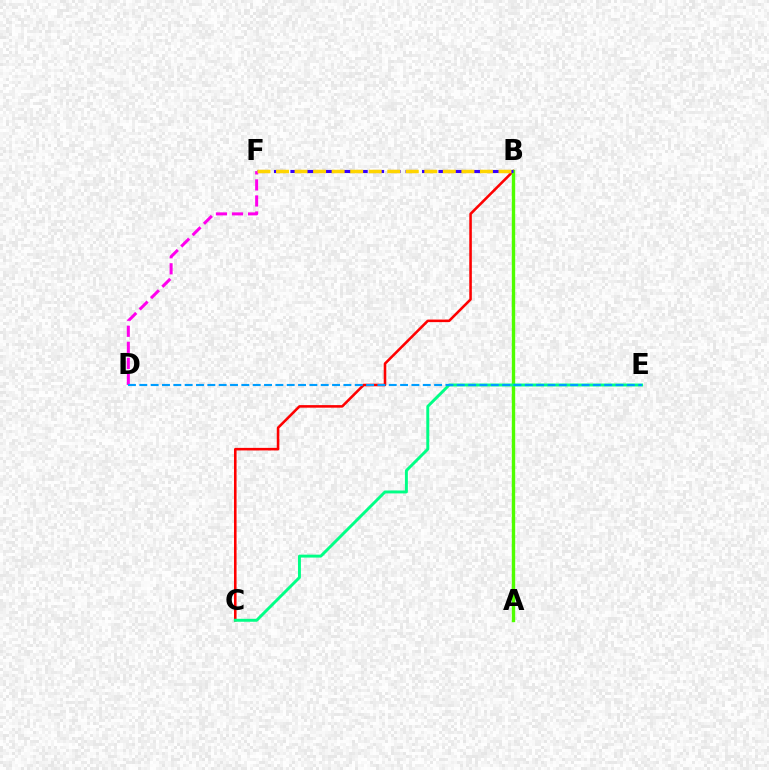{('B', 'C'): [{'color': '#ff0000', 'line_style': 'solid', 'thickness': 1.85}], ('A', 'B'): [{'color': '#4fff00', 'line_style': 'solid', 'thickness': 2.43}], ('B', 'F'): [{'color': '#3700ff', 'line_style': 'dashed', 'thickness': 2.23}, {'color': '#ffd500', 'line_style': 'dashed', 'thickness': 2.52}], ('D', 'F'): [{'color': '#ff00ed', 'line_style': 'dashed', 'thickness': 2.18}], ('C', 'E'): [{'color': '#00ff86', 'line_style': 'solid', 'thickness': 2.11}], ('D', 'E'): [{'color': '#009eff', 'line_style': 'dashed', 'thickness': 1.54}]}